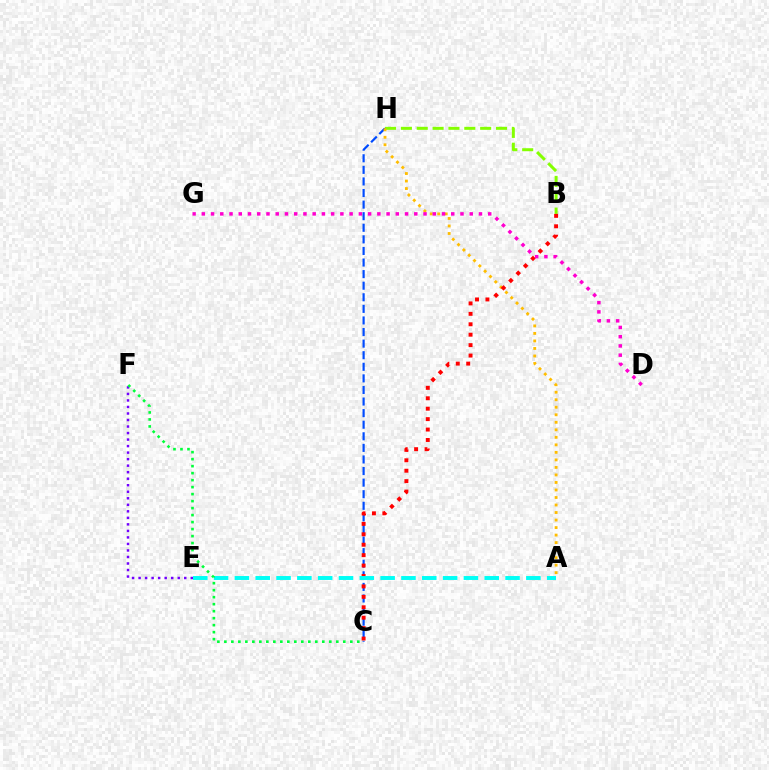{('B', 'H'): [{'color': '#84ff00', 'line_style': 'dashed', 'thickness': 2.15}], ('C', 'H'): [{'color': '#004bff', 'line_style': 'dashed', 'thickness': 1.57}], ('A', 'H'): [{'color': '#ffbd00', 'line_style': 'dotted', 'thickness': 2.04}], ('B', 'C'): [{'color': '#ff0000', 'line_style': 'dotted', 'thickness': 2.83}], ('A', 'E'): [{'color': '#00fff6', 'line_style': 'dashed', 'thickness': 2.83}], ('E', 'F'): [{'color': '#7200ff', 'line_style': 'dotted', 'thickness': 1.77}], ('D', 'G'): [{'color': '#ff00cf', 'line_style': 'dotted', 'thickness': 2.51}], ('C', 'F'): [{'color': '#00ff39', 'line_style': 'dotted', 'thickness': 1.9}]}